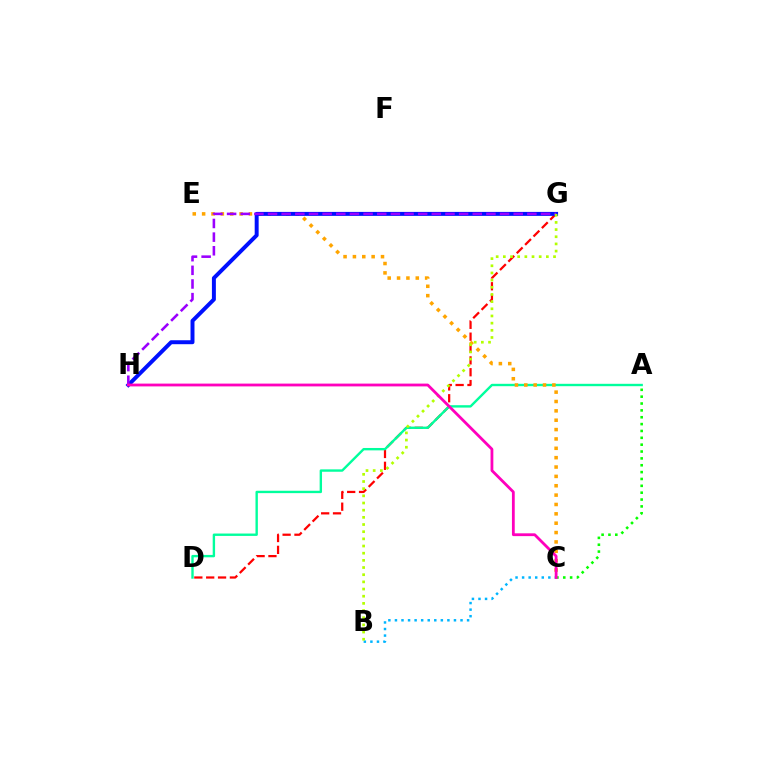{('B', 'C'): [{'color': '#00b5ff', 'line_style': 'dotted', 'thickness': 1.78}], ('D', 'G'): [{'color': '#ff0000', 'line_style': 'dashed', 'thickness': 1.61}], ('A', 'D'): [{'color': '#00ff9d', 'line_style': 'solid', 'thickness': 1.72}], ('C', 'E'): [{'color': '#ffa500', 'line_style': 'dotted', 'thickness': 2.54}], ('G', 'H'): [{'color': '#0010ff', 'line_style': 'solid', 'thickness': 2.85}, {'color': '#9b00ff', 'line_style': 'dashed', 'thickness': 1.85}], ('A', 'C'): [{'color': '#08ff00', 'line_style': 'dotted', 'thickness': 1.86}], ('B', 'G'): [{'color': '#b3ff00', 'line_style': 'dotted', 'thickness': 1.95}], ('C', 'H'): [{'color': '#ff00bd', 'line_style': 'solid', 'thickness': 2.01}]}